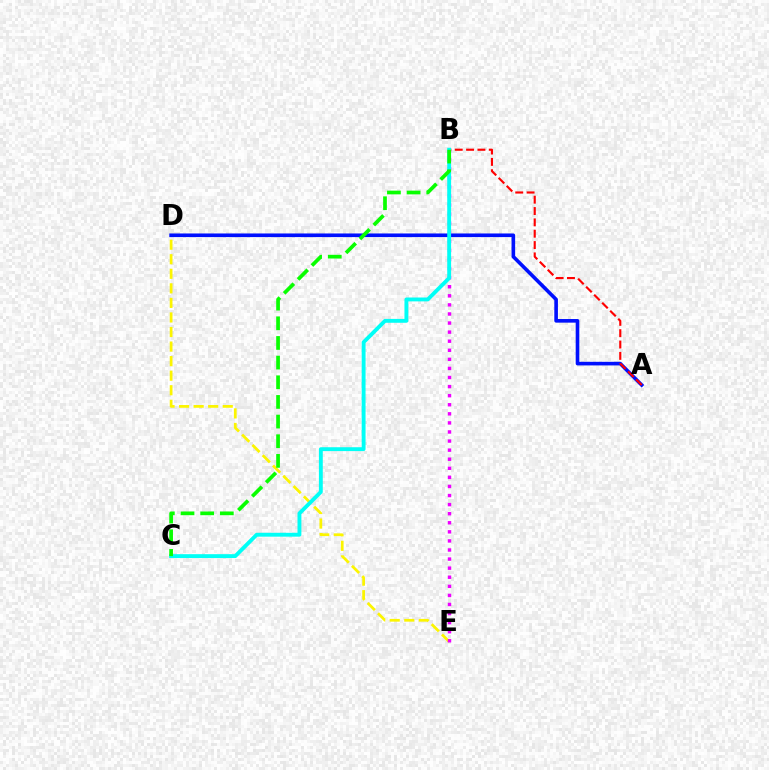{('A', 'D'): [{'color': '#0010ff', 'line_style': 'solid', 'thickness': 2.61}], ('D', 'E'): [{'color': '#fcf500', 'line_style': 'dashed', 'thickness': 1.98}], ('B', 'E'): [{'color': '#ee00ff', 'line_style': 'dotted', 'thickness': 2.47}], ('A', 'B'): [{'color': '#ff0000', 'line_style': 'dashed', 'thickness': 1.54}], ('B', 'C'): [{'color': '#00fff6', 'line_style': 'solid', 'thickness': 2.79}, {'color': '#08ff00', 'line_style': 'dashed', 'thickness': 2.67}]}